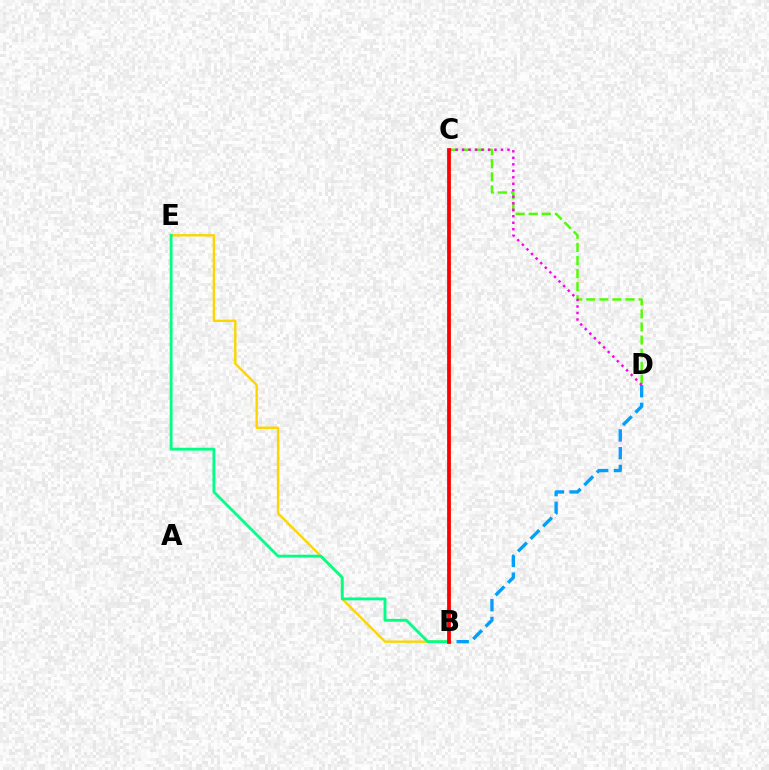{('B', 'D'): [{'color': '#009eff', 'line_style': 'dashed', 'thickness': 2.41}], ('C', 'D'): [{'color': '#4fff00', 'line_style': 'dashed', 'thickness': 1.77}, {'color': '#ff00ed', 'line_style': 'dotted', 'thickness': 1.76}], ('B', 'E'): [{'color': '#ffd500', 'line_style': 'solid', 'thickness': 1.72}, {'color': '#00ff86', 'line_style': 'solid', 'thickness': 2.05}], ('B', 'C'): [{'color': '#3700ff', 'line_style': 'dotted', 'thickness': 1.7}, {'color': '#ff0000', 'line_style': 'solid', 'thickness': 2.71}]}